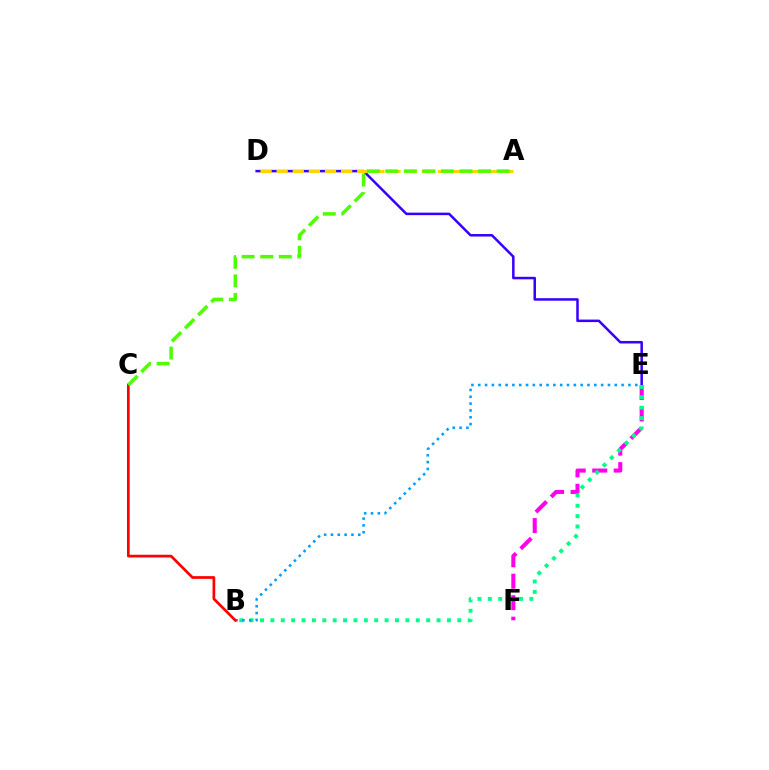{('E', 'F'): [{'color': '#ff00ed', 'line_style': 'dashed', 'thickness': 2.92}], ('D', 'E'): [{'color': '#3700ff', 'line_style': 'solid', 'thickness': 1.81}], ('A', 'D'): [{'color': '#ffd500', 'line_style': 'dashed', 'thickness': 2.19}], ('B', 'E'): [{'color': '#00ff86', 'line_style': 'dotted', 'thickness': 2.82}, {'color': '#009eff', 'line_style': 'dotted', 'thickness': 1.85}], ('B', 'C'): [{'color': '#ff0000', 'line_style': 'solid', 'thickness': 1.96}], ('A', 'C'): [{'color': '#4fff00', 'line_style': 'dashed', 'thickness': 2.52}]}